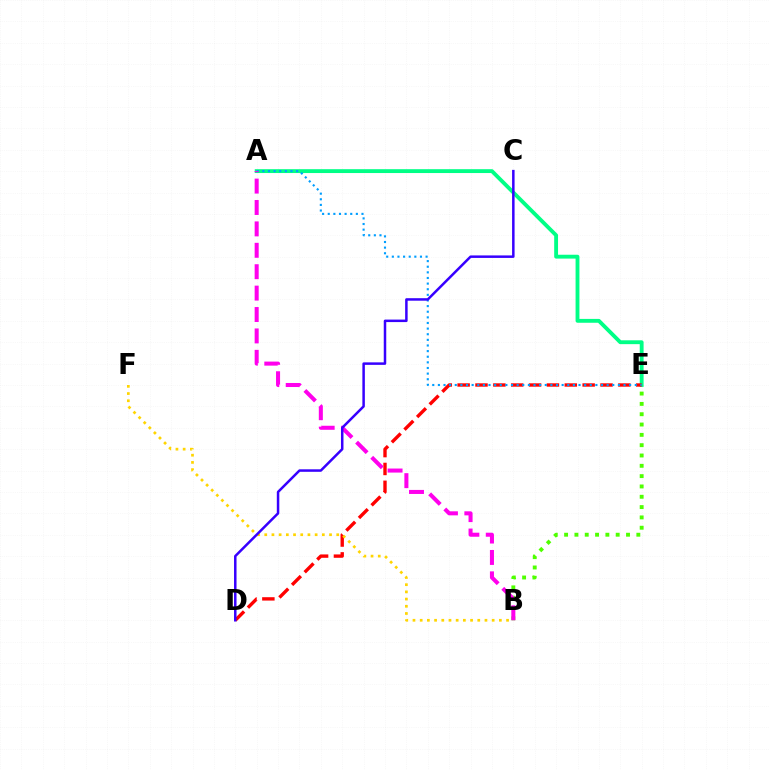{('B', 'E'): [{'color': '#4fff00', 'line_style': 'dotted', 'thickness': 2.8}], ('A', 'E'): [{'color': '#00ff86', 'line_style': 'solid', 'thickness': 2.78}, {'color': '#009eff', 'line_style': 'dotted', 'thickness': 1.53}], ('D', 'E'): [{'color': '#ff0000', 'line_style': 'dashed', 'thickness': 2.43}], ('B', 'F'): [{'color': '#ffd500', 'line_style': 'dotted', 'thickness': 1.96}], ('A', 'B'): [{'color': '#ff00ed', 'line_style': 'dashed', 'thickness': 2.91}], ('C', 'D'): [{'color': '#3700ff', 'line_style': 'solid', 'thickness': 1.8}]}